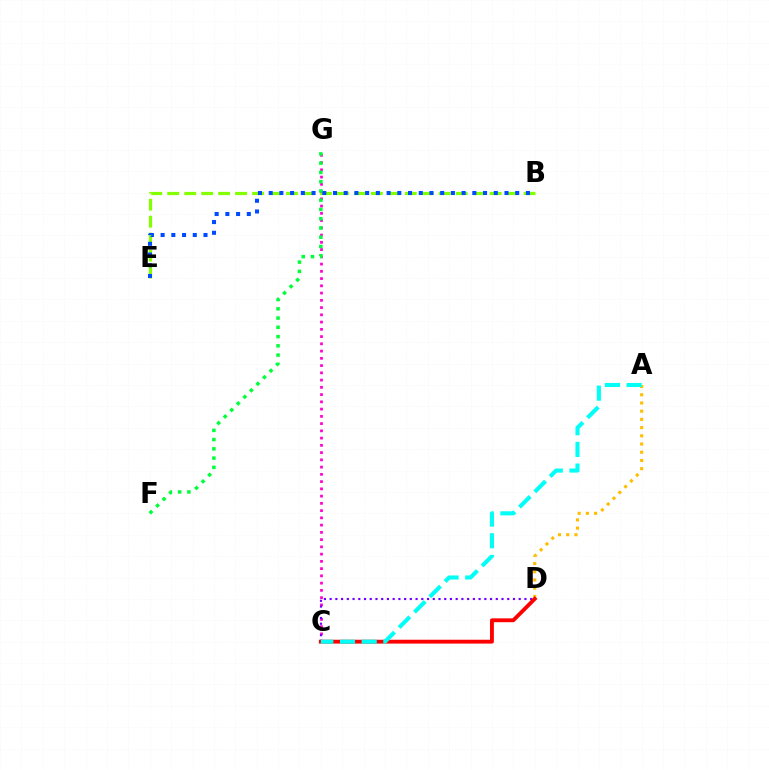{('B', 'E'): [{'color': '#84ff00', 'line_style': 'dashed', 'thickness': 2.31}, {'color': '#004bff', 'line_style': 'dotted', 'thickness': 2.91}], ('C', 'G'): [{'color': '#ff00cf', 'line_style': 'dotted', 'thickness': 1.97}], ('C', 'D'): [{'color': '#7200ff', 'line_style': 'dotted', 'thickness': 1.56}, {'color': '#ff0000', 'line_style': 'solid', 'thickness': 2.77}], ('A', 'D'): [{'color': '#ffbd00', 'line_style': 'dotted', 'thickness': 2.23}], ('A', 'C'): [{'color': '#00fff6', 'line_style': 'dashed', 'thickness': 2.95}], ('F', 'G'): [{'color': '#00ff39', 'line_style': 'dotted', 'thickness': 2.52}]}